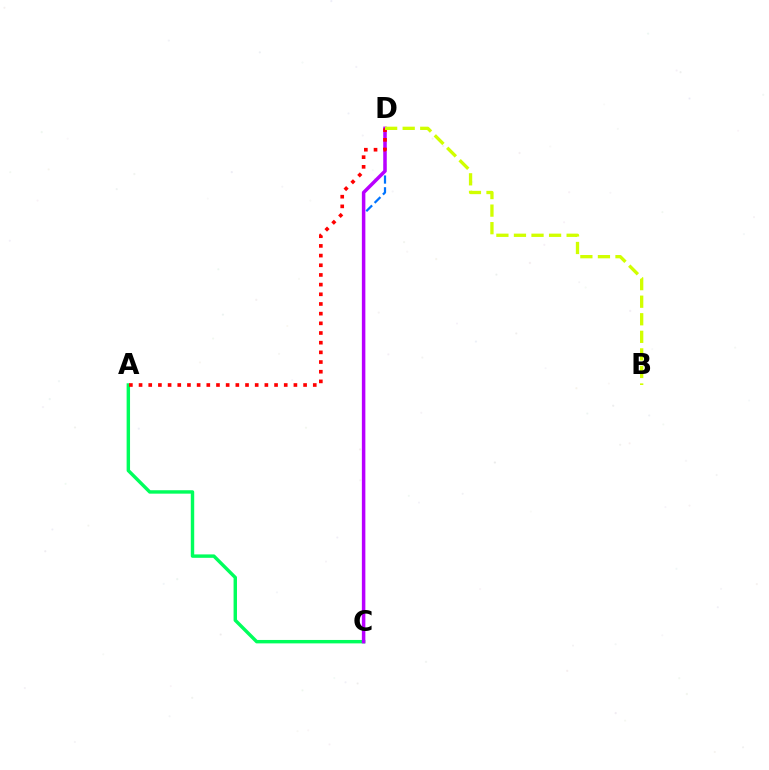{('A', 'C'): [{'color': '#00ff5c', 'line_style': 'solid', 'thickness': 2.46}], ('C', 'D'): [{'color': '#0074ff', 'line_style': 'dashed', 'thickness': 1.6}, {'color': '#b900ff', 'line_style': 'solid', 'thickness': 2.52}], ('A', 'D'): [{'color': '#ff0000', 'line_style': 'dotted', 'thickness': 2.63}], ('B', 'D'): [{'color': '#d1ff00', 'line_style': 'dashed', 'thickness': 2.39}]}